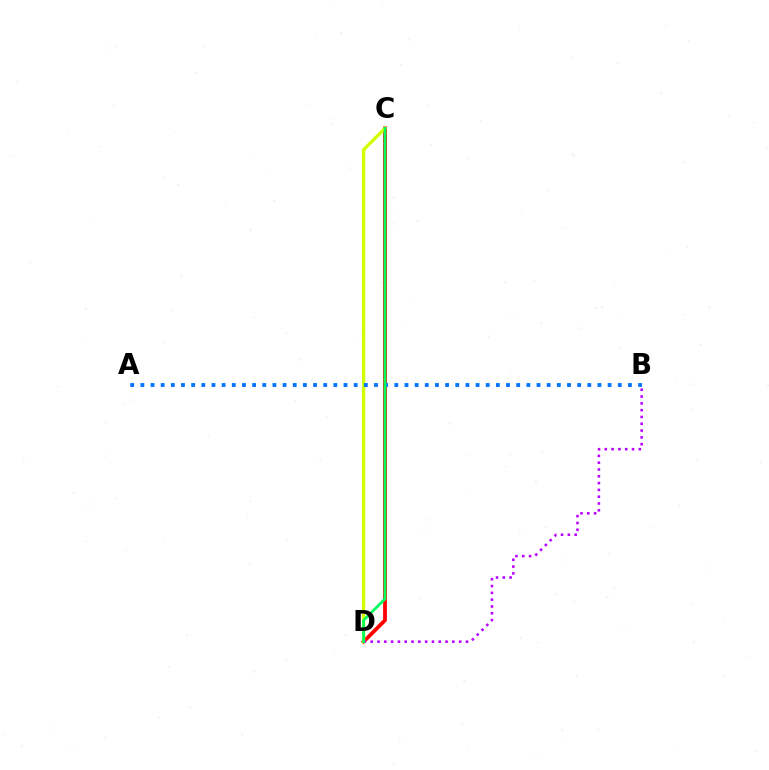{('C', 'D'): [{'color': '#ff0000', 'line_style': 'solid', 'thickness': 2.74}, {'color': '#d1ff00', 'line_style': 'solid', 'thickness': 2.4}, {'color': '#00ff5c', 'line_style': 'solid', 'thickness': 1.95}], ('B', 'D'): [{'color': '#b900ff', 'line_style': 'dotted', 'thickness': 1.85}], ('A', 'B'): [{'color': '#0074ff', 'line_style': 'dotted', 'thickness': 2.76}]}